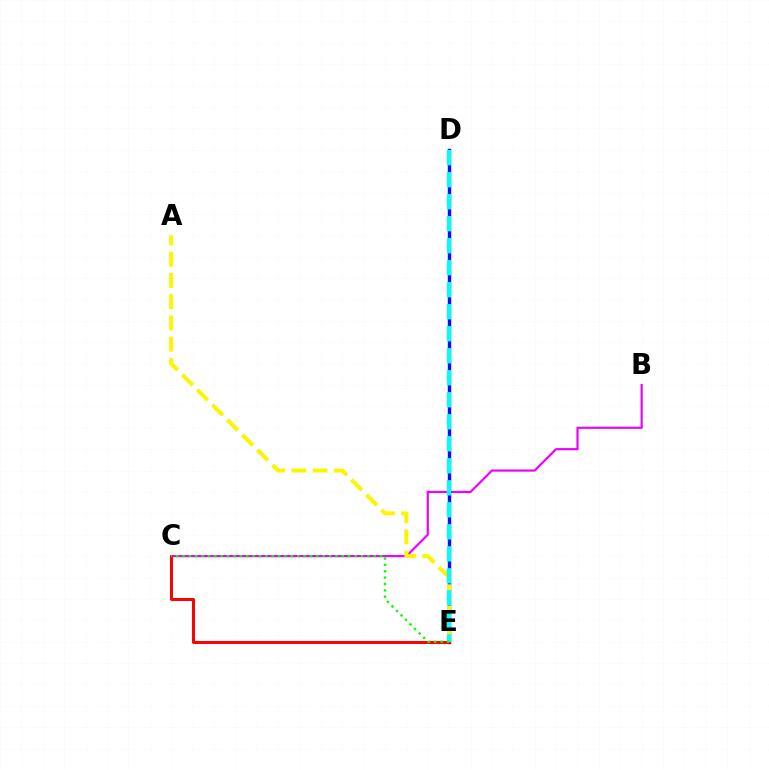{('B', 'C'): [{'color': '#ee00ff', 'line_style': 'solid', 'thickness': 1.57}], ('D', 'E'): [{'color': '#0010ff', 'line_style': 'solid', 'thickness': 2.45}, {'color': '#00fff6', 'line_style': 'dashed', 'thickness': 2.99}], ('A', 'E'): [{'color': '#fcf500', 'line_style': 'dashed', 'thickness': 2.89}], ('C', 'E'): [{'color': '#ff0000', 'line_style': 'solid', 'thickness': 2.14}, {'color': '#08ff00', 'line_style': 'dotted', 'thickness': 1.73}]}